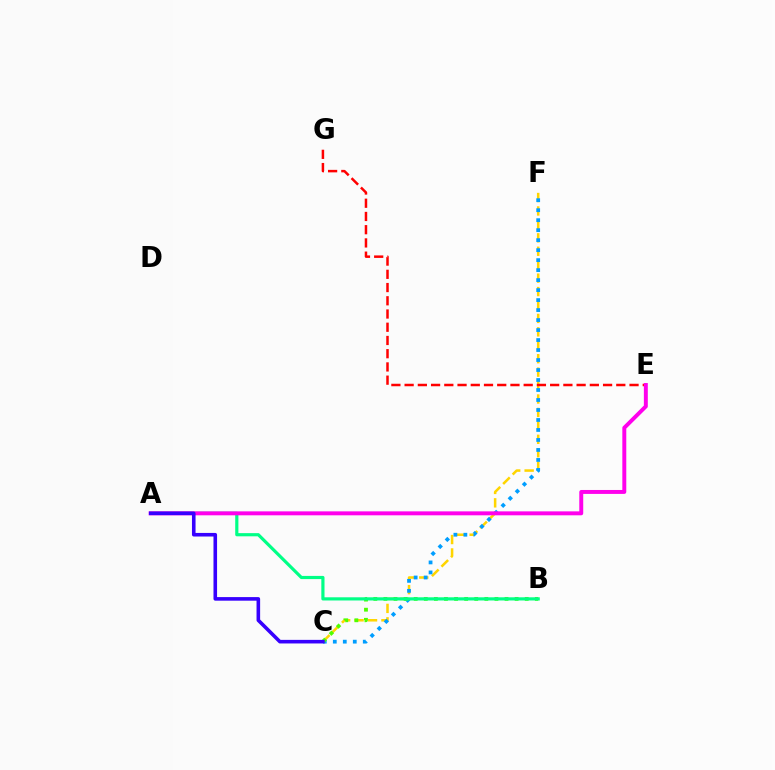{('C', 'F'): [{'color': '#ffd500', 'line_style': 'dashed', 'thickness': 1.82}, {'color': '#009eff', 'line_style': 'dotted', 'thickness': 2.71}], ('E', 'G'): [{'color': '#ff0000', 'line_style': 'dashed', 'thickness': 1.8}], ('B', 'C'): [{'color': '#4fff00', 'line_style': 'dotted', 'thickness': 2.74}], ('A', 'B'): [{'color': '#00ff86', 'line_style': 'solid', 'thickness': 2.29}], ('A', 'E'): [{'color': '#ff00ed', 'line_style': 'solid', 'thickness': 2.84}], ('A', 'C'): [{'color': '#3700ff', 'line_style': 'solid', 'thickness': 2.58}]}